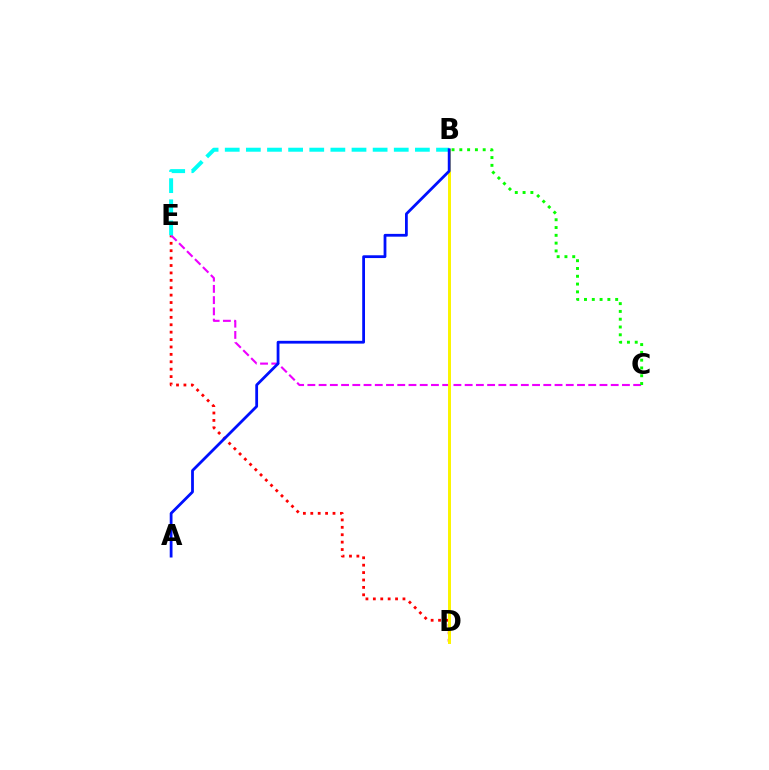{('D', 'E'): [{'color': '#ff0000', 'line_style': 'dotted', 'thickness': 2.01}], ('C', 'E'): [{'color': '#ee00ff', 'line_style': 'dashed', 'thickness': 1.53}], ('B', 'E'): [{'color': '#00fff6', 'line_style': 'dashed', 'thickness': 2.87}], ('B', 'D'): [{'color': '#fcf500', 'line_style': 'solid', 'thickness': 2.14}], ('B', 'C'): [{'color': '#08ff00', 'line_style': 'dotted', 'thickness': 2.12}], ('A', 'B'): [{'color': '#0010ff', 'line_style': 'solid', 'thickness': 2.01}]}